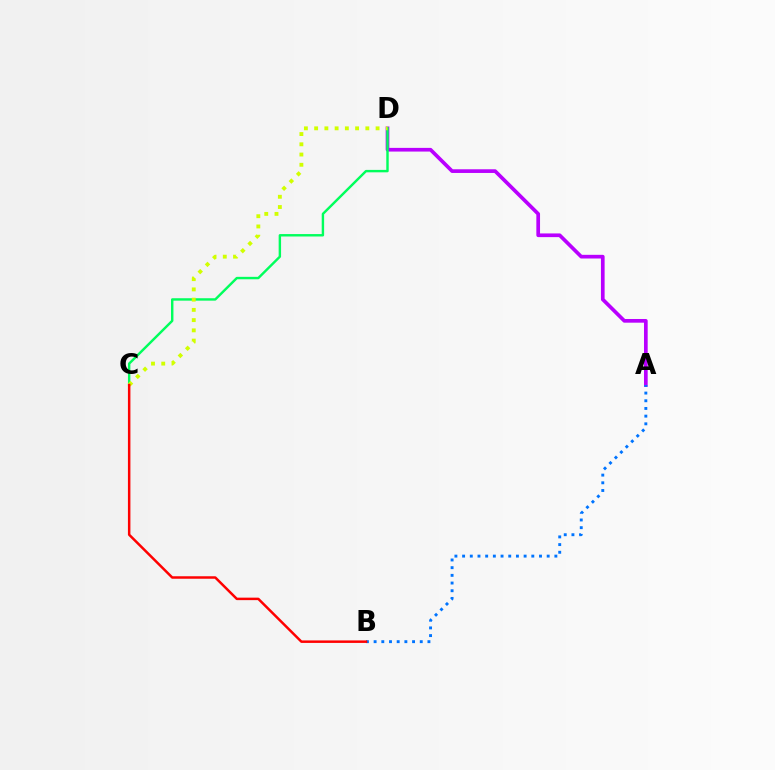{('A', 'D'): [{'color': '#b900ff', 'line_style': 'solid', 'thickness': 2.65}], ('A', 'B'): [{'color': '#0074ff', 'line_style': 'dotted', 'thickness': 2.09}], ('C', 'D'): [{'color': '#00ff5c', 'line_style': 'solid', 'thickness': 1.74}, {'color': '#d1ff00', 'line_style': 'dotted', 'thickness': 2.78}], ('B', 'C'): [{'color': '#ff0000', 'line_style': 'solid', 'thickness': 1.79}]}